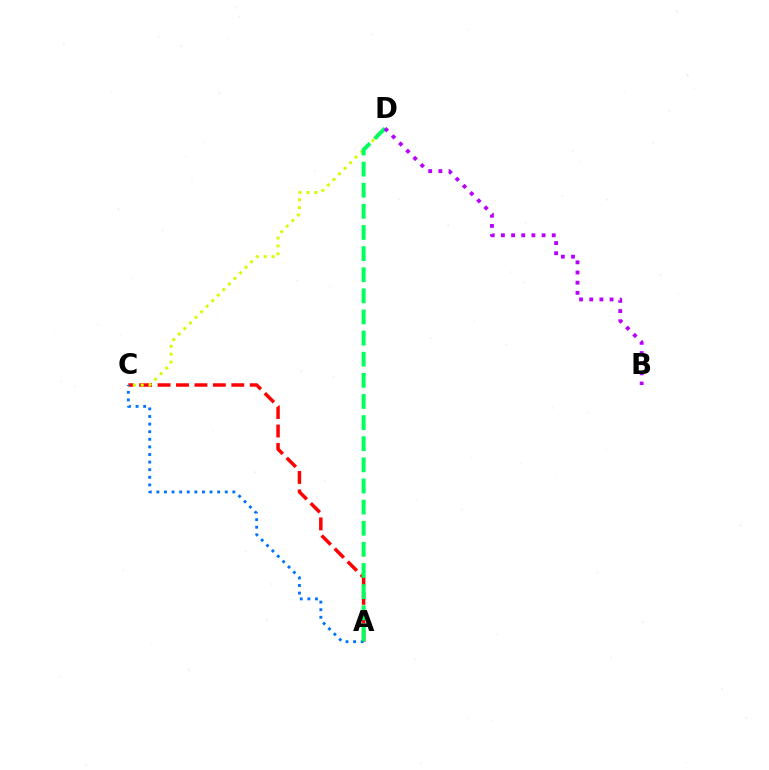{('A', 'C'): [{'color': '#ff0000', 'line_style': 'dashed', 'thickness': 2.5}, {'color': '#0074ff', 'line_style': 'dotted', 'thickness': 2.06}], ('C', 'D'): [{'color': '#d1ff00', 'line_style': 'dotted', 'thickness': 2.14}], ('A', 'D'): [{'color': '#00ff5c', 'line_style': 'dashed', 'thickness': 2.87}], ('B', 'D'): [{'color': '#b900ff', 'line_style': 'dotted', 'thickness': 2.76}]}